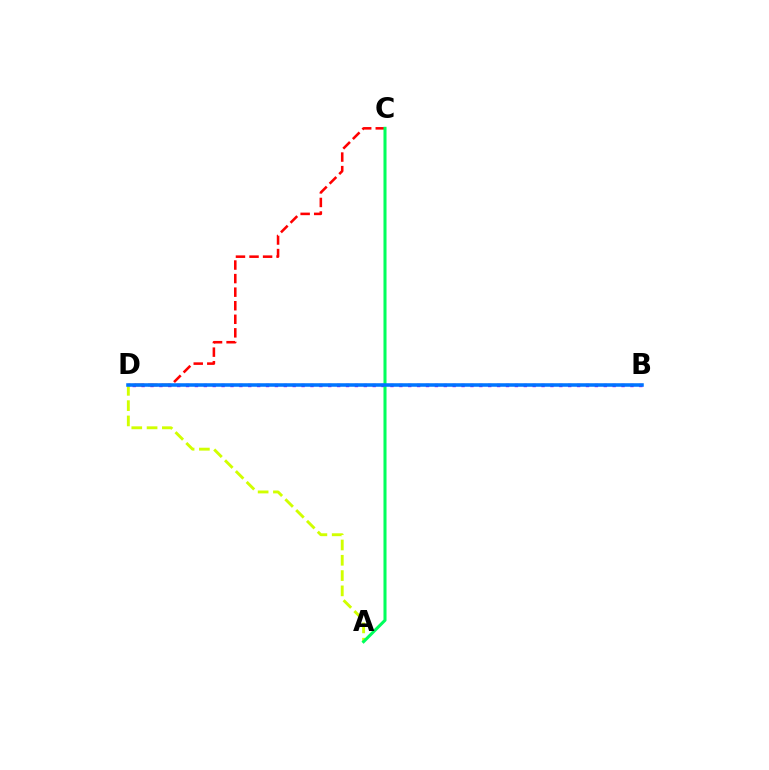{('B', 'D'): [{'color': '#b900ff', 'line_style': 'dotted', 'thickness': 2.41}, {'color': '#0074ff', 'line_style': 'solid', 'thickness': 2.54}], ('C', 'D'): [{'color': '#ff0000', 'line_style': 'dashed', 'thickness': 1.84}], ('A', 'D'): [{'color': '#d1ff00', 'line_style': 'dashed', 'thickness': 2.08}], ('A', 'C'): [{'color': '#00ff5c', 'line_style': 'solid', 'thickness': 2.2}]}